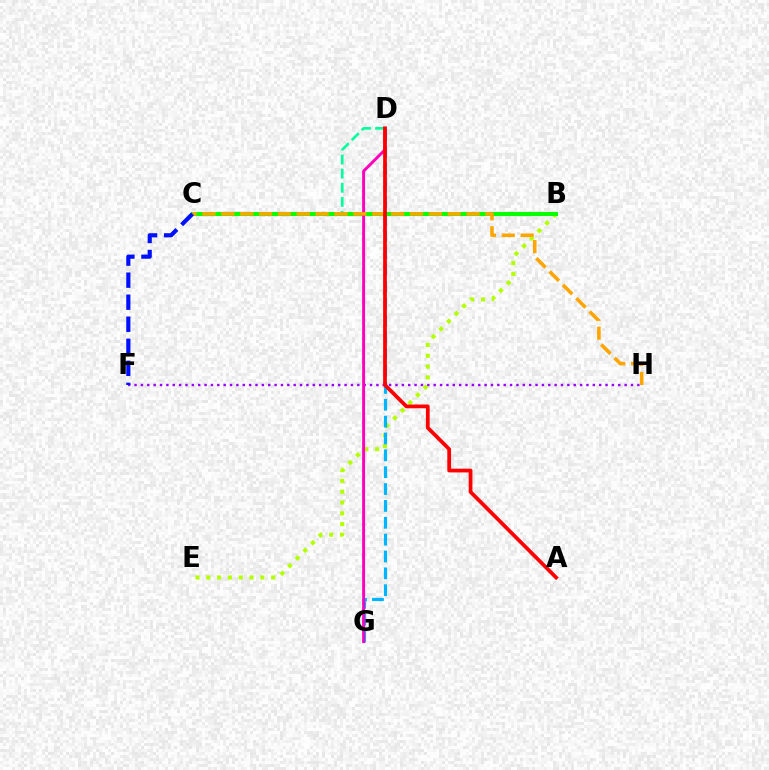{('F', 'H'): [{'color': '#9b00ff', 'line_style': 'dotted', 'thickness': 1.73}], ('C', 'D'): [{'color': '#00ff9d', 'line_style': 'dashed', 'thickness': 1.92}], ('B', 'E'): [{'color': '#b3ff00', 'line_style': 'dotted', 'thickness': 2.94}], ('D', 'G'): [{'color': '#00b5ff', 'line_style': 'dashed', 'thickness': 2.29}, {'color': '#ff00bd', 'line_style': 'solid', 'thickness': 2.11}], ('B', 'C'): [{'color': '#08ff00', 'line_style': 'solid', 'thickness': 2.96}], ('C', 'H'): [{'color': '#ffa500', 'line_style': 'dashed', 'thickness': 2.56}], ('A', 'D'): [{'color': '#ff0000', 'line_style': 'solid', 'thickness': 2.7}], ('C', 'F'): [{'color': '#0010ff', 'line_style': 'dashed', 'thickness': 2.99}]}